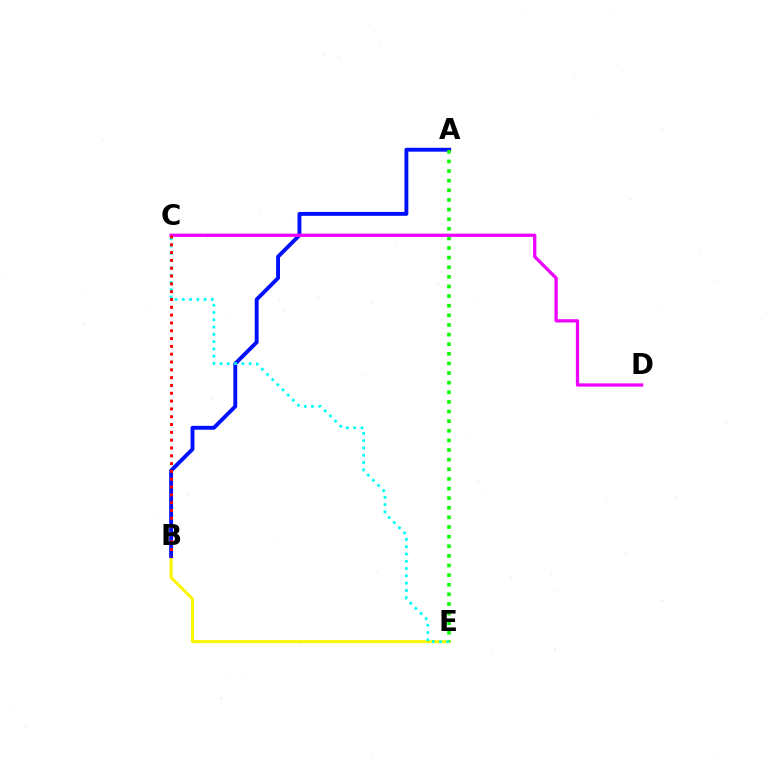{('B', 'E'): [{'color': '#fcf500', 'line_style': 'solid', 'thickness': 2.17}], ('A', 'B'): [{'color': '#0010ff', 'line_style': 'solid', 'thickness': 2.8}], ('A', 'E'): [{'color': '#08ff00', 'line_style': 'dotted', 'thickness': 2.61}], ('C', 'E'): [{'color': '#00fff6', 'line_style': 'dotted', 'thickness': 1.98}], ('C', 'D'): [{'color': '#ee00ff', 'line_style': 'solid', 'thickness': 2.35}], ('B', 'C'): [{'color': '#ff0000', 'line_style': 'dotted', 'thickness': 2.12}]}